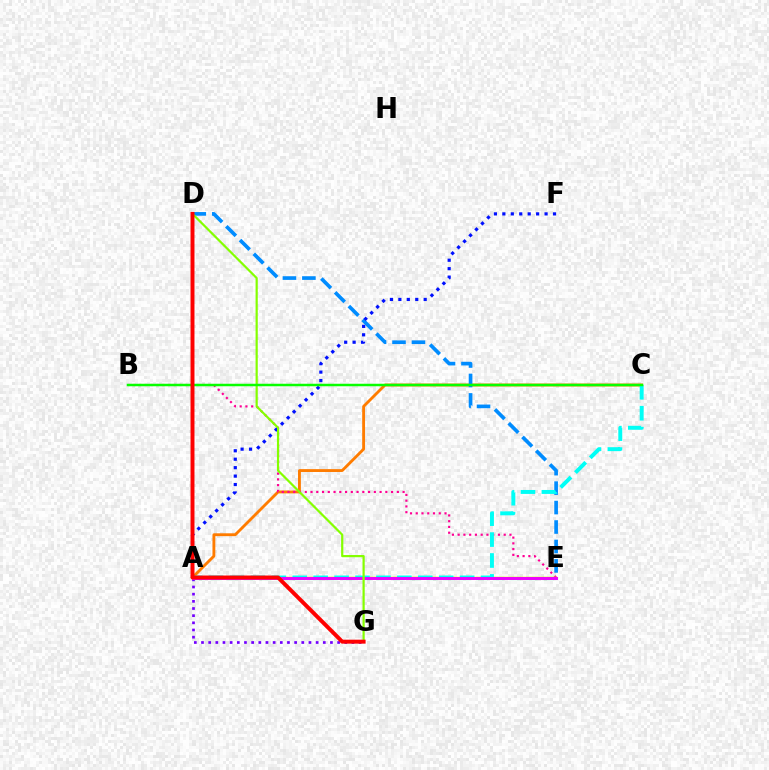{('A', 'C'): [{'color': '#ff7c00', 'line_style': 'solid', 'thickness': 2.06}, {'color': '#00fff6', 'line_style': 'dashed', 'thickness': 2.84}], ('B', 'E'): [{'color': '#ff0094', 'line_style': 'dotted', 'thickness': 1.56}], ('D', 'E'): [{'color': '#008cff', 'line_style': 'dashed', 'thickness': 2.64}], ('A', 'G'): [{'color': '#7200ff', 'line_style': 'dotted', 'thickness': 1.95}], ('A', 'E'): [{'color': '#00ff74', 'line_style': 'dashed', 'thickness': 2.26}, {'color': '#fcf500', 'line_style': 'solid', 'thickness': 1.79}, {'color': '#ee00ff', 'line_style': 'solid', 'thickness': 2.12}], ('A', 'F'): [{'color': '#0010ff', 'line_style': 'dotted', 'thickness': 2.29}], ('D', 'G'): [{'color': '#84ff00', 'line_style': 'solid', 'thickness': 1.59}, {'color': '#ff0000', 'line_style': 'solid', 'thickness': 2.85}], ('B', 'C'): [{'color': '#08ff00', 'line_style': 'solid', 'thickness': 1.8}]}